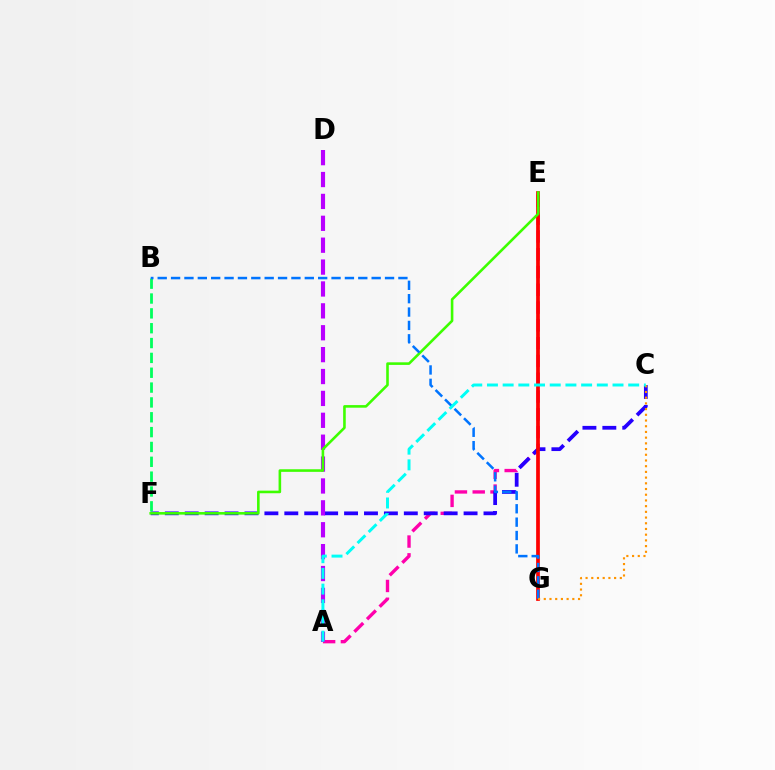{('E', 'G'): [{'color': '#d1ff00', 'line_style': 'dashed', 'thickness': 1.53}, {'color': '#ff0000', 'line_style': 'solid', 'thickness': 2.68}], ('A', 'E'): [{'color': '#ff00ac', 'line_style': 'dashed', 'thickness': 2.42}], ('C', 'F'): [{'color': '#2500ff', 'line_style': 'dashed', 'thickness': 2.71}], ('A', 'D'): [{'color': '#b900ff', 'line_style': 'dashed', 'thickness': 2.97}], ('E', 'F'): [{'color': '#3dff00', 'line_style': 'solid', 'thickness': 1.87}], ('B', 'F'): [{'color': '#00ff5c', 'line_style': 'dashed', 'thickness': 2.02}], ('B', 'G'): [{'color': '#0074ff', 'line_style': 'dashed', 'thickness': 1.82}], ('C', 'G'): [{'color': '#ff9400', 'line_style': 'dotted', 'thickness': 1.55}], ('A', 'C'): [{'color': '#00fff6', 'line_style': 'dashed', 'thickness': 2.13}]}